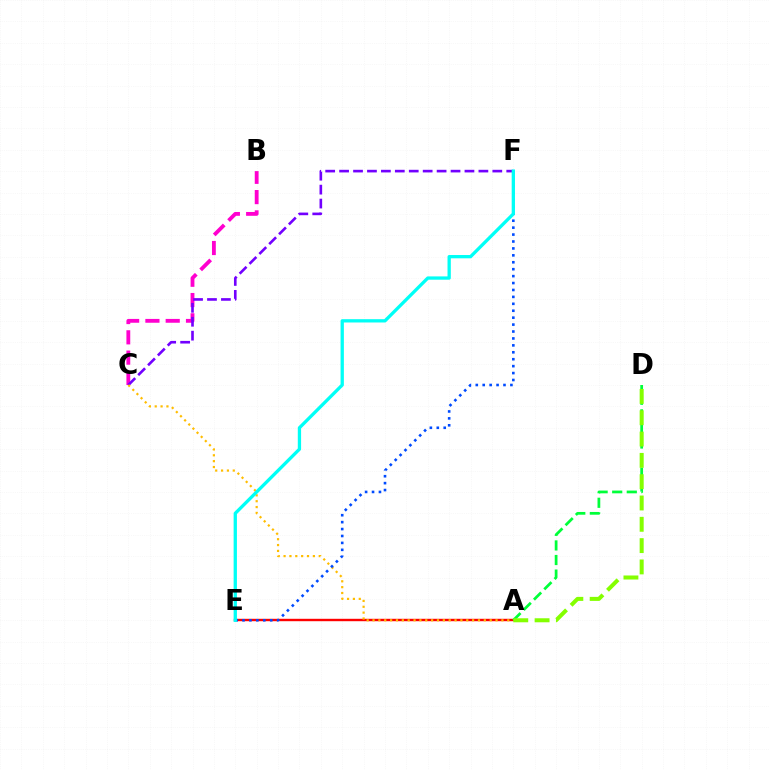{('B', 'C'): [{'color': '#ff00cf', 'line_style': 'dashed', 'thickness': 2.76}], ('C', 'F'): [{'color': '#7200ff', 'line_style': 'dashed', 'thickness': 1.89}], ('A', 'E'): [{'color': '#ff0000', 'line_style': 'solid', 'thickness': 1.73}], ('A', 'C'): [{'color': '#ffbd00', 'line_style': 'dotted', 'thickness': 1.59}], ('E', 'F'): [{'color': '#004bff', 'line_style': 'dotted', 'thickness': 1.88}, {'color': '#00fff6', 'line_style': 'solid', 'thickness': 2.38}], ('A', 'D'): [{'color': '#00ff39', 'line_style': 'dashed', 'thickness': 1.98}, {'color': '#84ff00', 'line_style': 'dashed', 'thickness': 2.9}]}